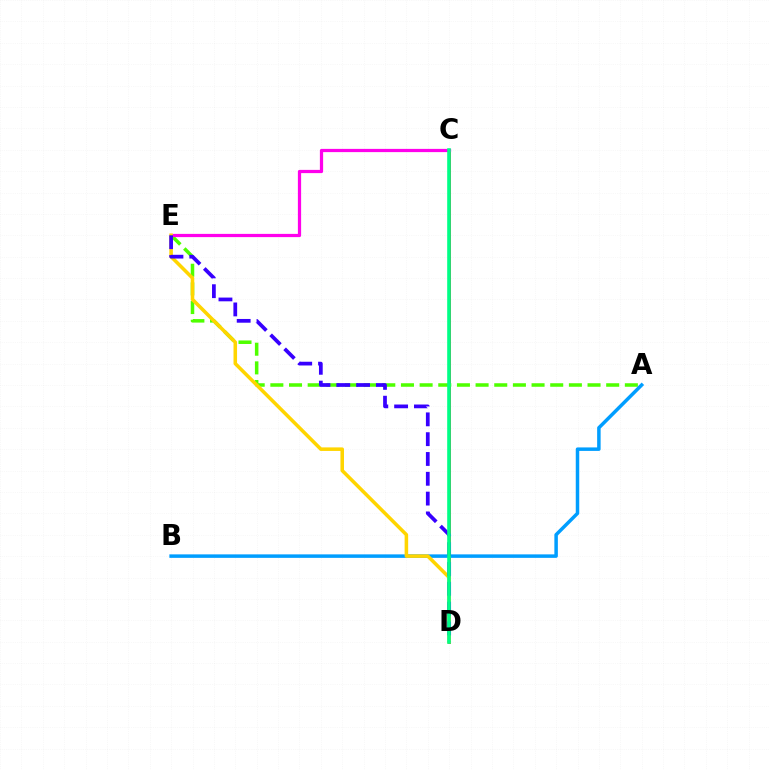{('C', 'D'): [{'color': '#ff0000', 'line_style': 'solid', 'thickness': 1.98}, {'color': '#00ff86', 'line_style': 'solid', 'thickness': 2.6}], ('A', 'E'): [{'color': '#4fff00', 'line_style': 'dashed', 'thickness': 2.53}], ('C', 'E'): [{'color': '#ff00ed', 'line_style': 'solid', 'thickness': 2.33}], ('A', 'B'): [{'color': '#009eff', 'line_style': 'solid', 'thickness': 2.51}], ('D', 'E'): [{'color': '#ffd500', 'line_style': 'solid', 'thickness': 2.55}, {'color': '#3700ff', 'line_style': 'dashed', 'thickness': 2.69}]}